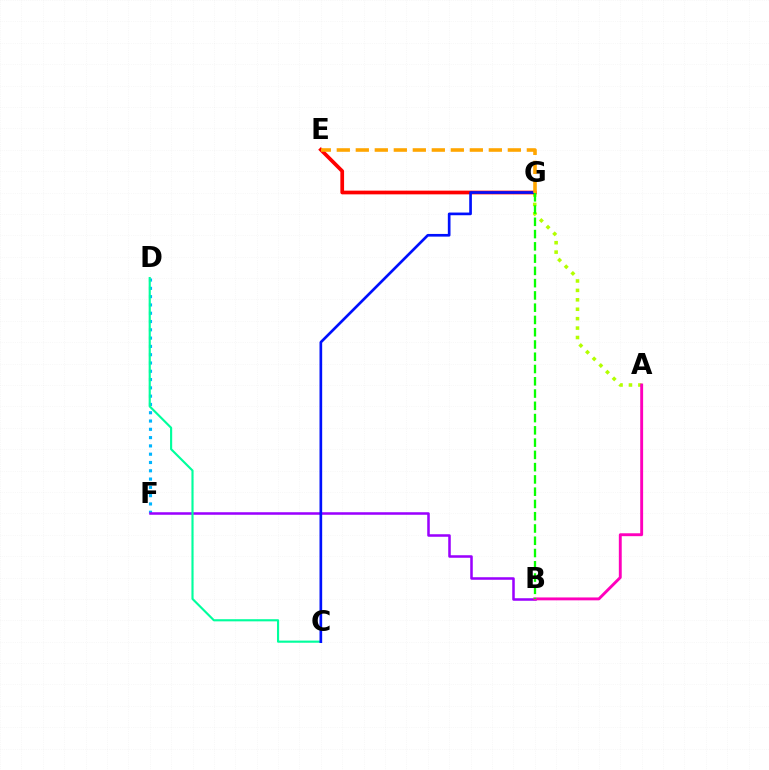{('A', 'G'): [{'color': '#b3ff00', 'line_style': 'dotted', 'thickness': 2.56}], ('D', 'F'): [{'color': '#00b5ff', 'line_style': 'dotted', 'thickness': 2.25}], ('B', 'F'): [{'color': '#9b00ff', 'line_style': 'solid', 'thickness': 1.82}], ('E', 'G'): [{'color': '#ff0000', 'line_style': 'solid', 'thickness': 2.67}, {'color': '#ffa500', 'line_style': 'dashed', 'thickness': 2.58}], ('A', 'B'): [{'color': '#ff00bd', 'line_style': 'solid', 'thickness': 2.09}], ('C', 'D'): [{'color': '#00ff9d', 'line_style': 'solid', 'thickness': 1.54}], ('C', 'G'): [{'color': '#0010ff', 'line_style': 'solid', 'thickness': 1.93}], ('B', 'G'): [{'color': '#08ff00', 'line_style': 'dashed', 'thickness': 1.67}]}